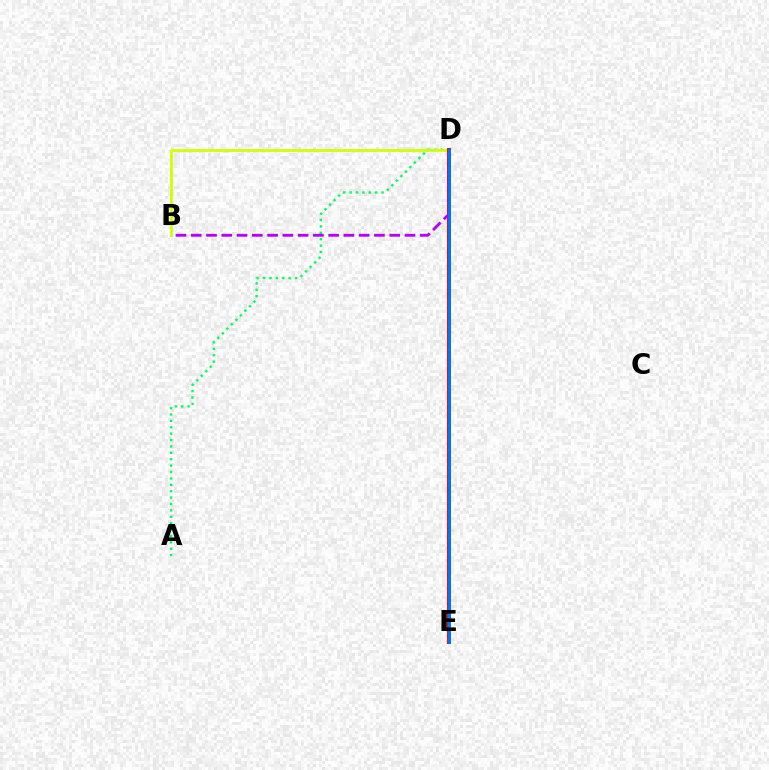{('A', 'D'): [{'color': '#00ff5c', 'line_style': 'dotted', 'thickness': 1.74}], ('B', 'D'): [{'color': '#d1ff00', 'line_style': 'solid', 'thickness': 2.01}, {'color': '#b900ff', 'line_style': 'dashed', 'thickness': 2.07}], ('D', 'E'): [{'color': '#ff0000', 'line_style': 'solid', 'thickness': 2.84}, {'color': '#0074ff', 'line_style': 'solid', 'thickness': 2.12}]}